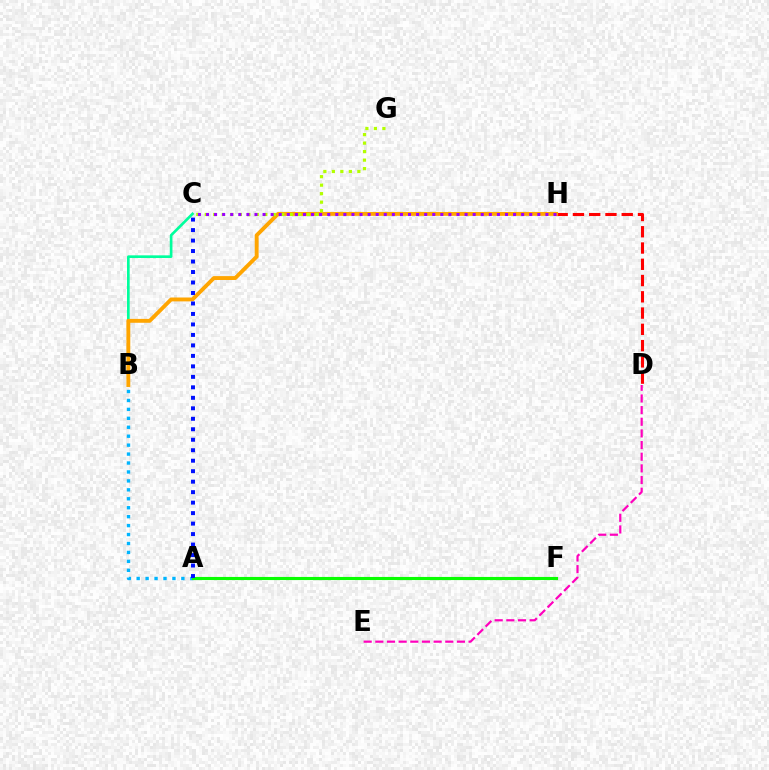{('B', 'C'): [{'color': '#00ff9d', 'line_style': 'solid', 'thickness': 1.92}], ('A', 'B'): [{'color': '#00b5ff', 'line_style': 'dotted', 'thickness': 2.43}], ('D', 'H'): [{'color': '#ff0000', 'line_style': 'dashed', 'thickness': 2.21}], ('B', 'H'): [{'color': '#ffa500', 'line_style': 'solid', 'thickness': 2.79}], ('D', 'E'): [{'color': '#ff00bd', 'line_style': 'dashed', 'thickness': 1.58}], ('A', 'F'): [{'color': '#08ff00', 'line_style': 'solid', 'thickness': 2.24}], ('C', 'G'): [{'color': '#b3ff00', 'line_style': 'dotted', 'thickness': 2.31}], ('C', 'H'): [{'color': '#9b00ff', 'line_style': 'dotted', 'thickness': 2.2}], ('A', 'C'): [{'color': '#0010ff', 'line_style': 'dotted', 'thickness': 2.85}]}